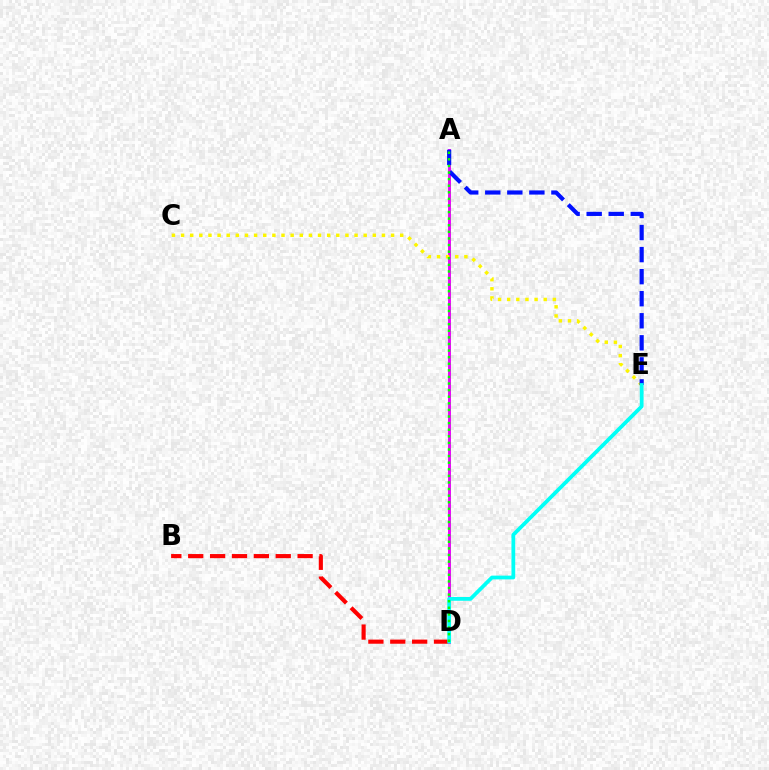{('B', 'D'): [{'color': '#ff0000', 'line_style': 'dashed', 'thickness': 2.97}], ('A', 'D'): [{'color': '#ee00ff', 'line_style': 'solid', 'thickness': 2.12}, {'color': '#08ff00', 'line_style': 'dotted', 'thickness': 1.79}], ('C', 'E'): [{'color': '#fcf500', 'line_style': 'dotted', 'thickness': 2.48}], ('A', 'E'): [{'color': '#0010ff', 'line_style': 'dashed', 'thickness': 3.0}], ('D', 'E'): [{'color': '#00fff6', 'line_style': 'solid', 'thickness': 2.71}]}